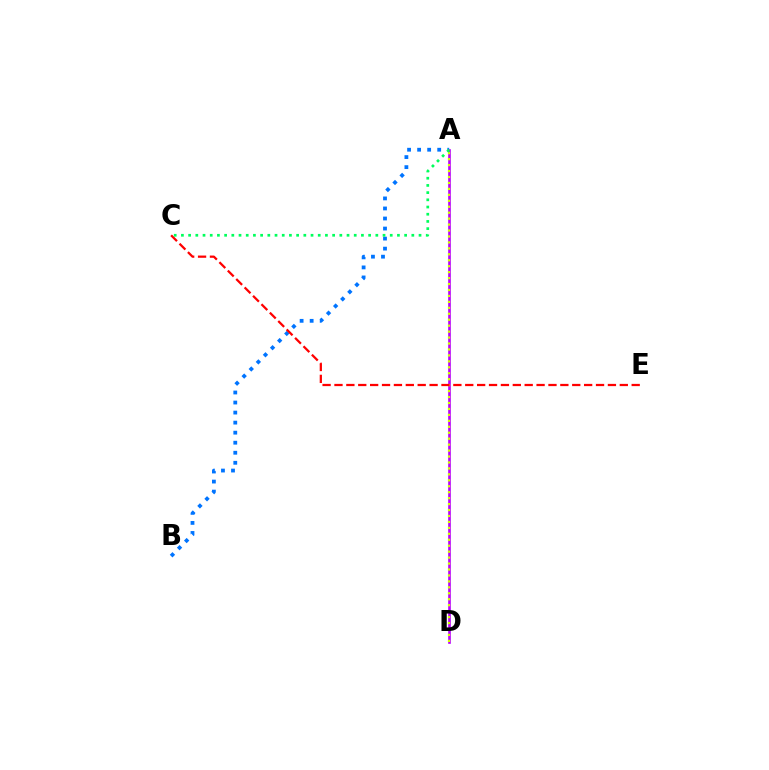{('A', 'D'): [{'color': '#b900ff', 'line_style': 'solid', 'thickness': 1.91}, {'color': '#d1ff00', 'line_style': 'dotted', 'thickness': 1.62}], ('A', 'B'): [{'color': '#0074ff', 'line_style': 'dotted', 'thickness': 2.73}], ('C', 'E'): [{'color': '#ff0000', 'line_style': 'dashed', 'thickness': 1.62}], ('A', 'C'): [{'color': '#00ff5c', 'line_style': 'dotted', 'thickness': 1.96}]}